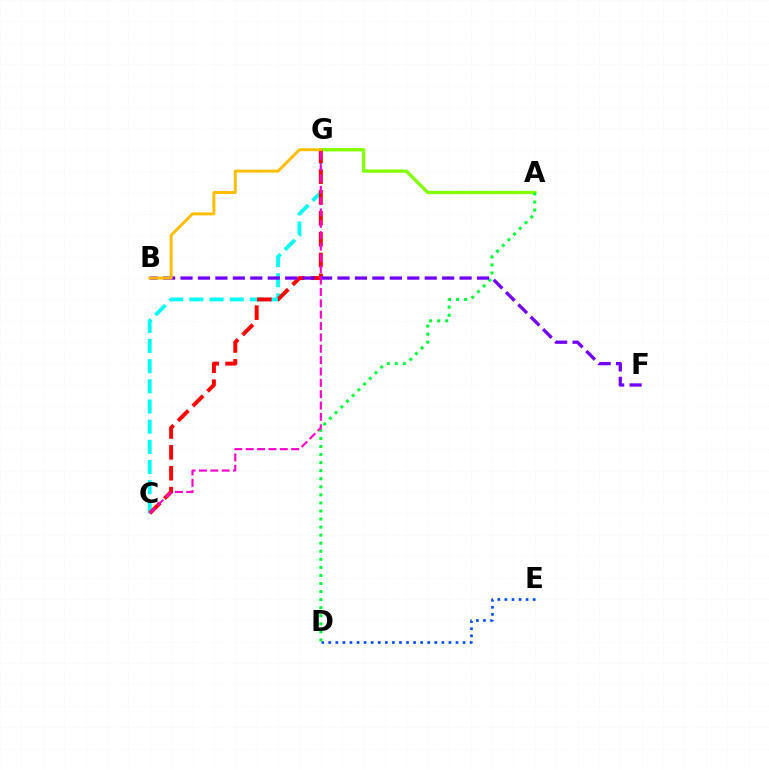{('C', 'G'): [{'color': '#00fff6', 'line_style': 'dashed', 'thickness': 2.74}, {'color': '#ff0000', 'line_style': 'dashed', 'thickness': 2.83}, {'color': '#ff00cf', 'line_style': 'dashed', 'thickness': 1.54}], ('D', 'E'): [{'color': '#004bff', 'line_style': 'dotted', 'thickness': 1.92}], ('A', 'G'): [{'color': '#84ff00', 'line_style': 'solid', 'thickness': 2.4}], ('A', 'D'): [{'color': '#00ff39', 'line_style': 'dotted', 'thickness': 2.19}], ('B', 'F'): [{'color': '#7200ff', 'line_style': 'dashed', 'thickness': 2.37}], ('B', 'G'): [{'color': '#ffbd00', 'line_style': 'solid', 'thickness': 2.1}]}